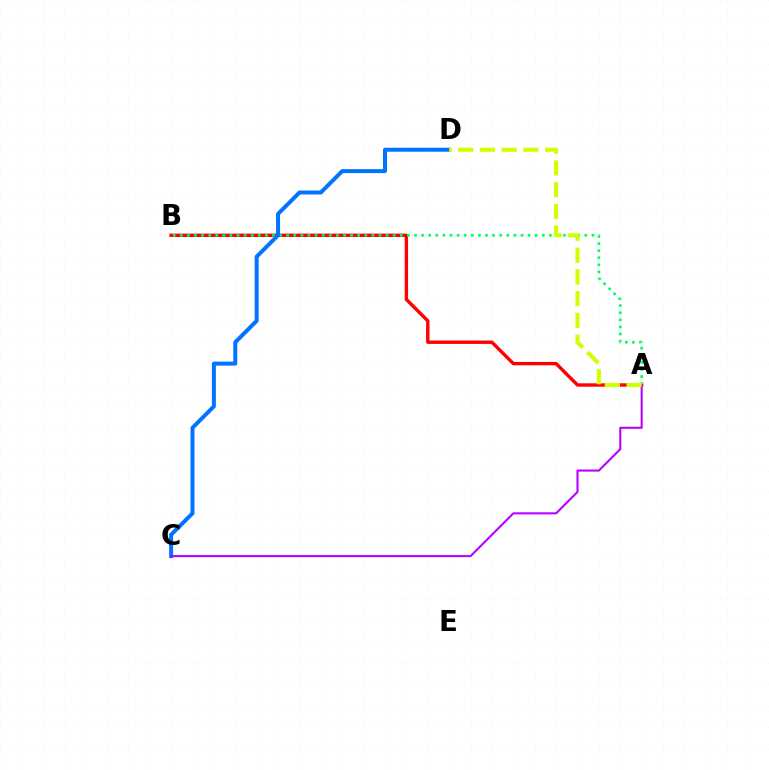{('A', 'B'): [{'color': '#ff0000', 'line_style': 'solid', 'thickness': 2.44}, {'color': '#00ff5c', 'line_style': 'dotted', 'thickness': 1.93}], ('C', 'D'): [{'color': '#0074ff', 'line_style': 'solid', 'thickness': 2.87}], ('A', 'C'): [{'color': '#b900ff', 'line_style': 'solid', 'thickness': 1.5}], ('A', 'D'): [{'color': '#d1ff00', 'line_style': 'dashed', 'thickness': 2.95}]}